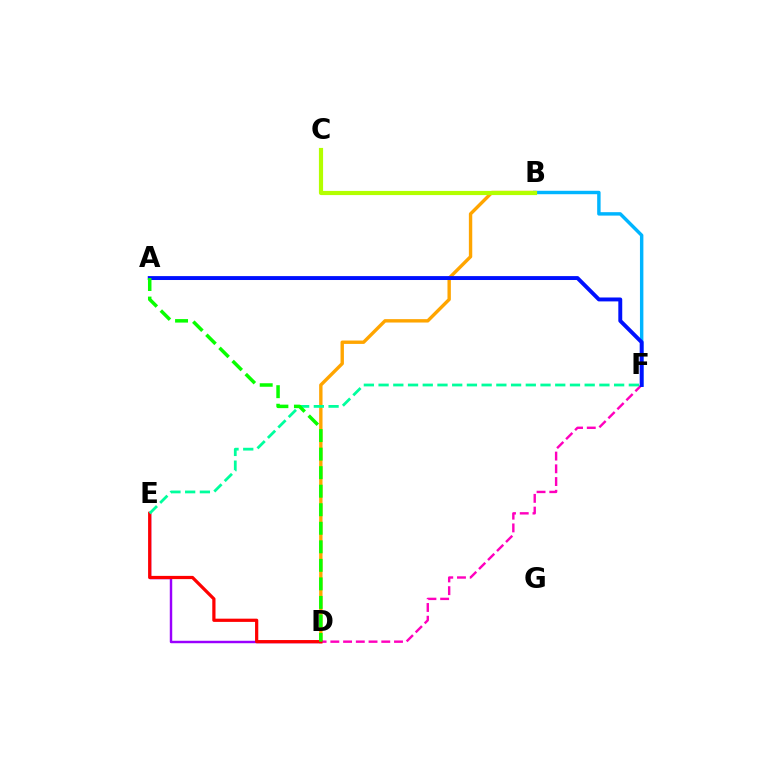{('B', 'D'): [{'color': '#ffa500', 'line_style': 'solid', 'thickness': 2.44}], ('B', 'F'): [{'color': '#00b5ff', 'line_style': 'solid', 'thickness': 2.47}], ('D', 'E'): [{'color': '#9b00ff', 'line_style': 'solid', 'thickness': 1.76}, {'color': '#ff0000', 'line_style': 'solid', 'thickness': 2.32}], ('D', 'F'): [{'color': '#ff00bd', 'line_style': 'dashed', 'thickness': 1.73}], ('A', 'F'): [{'color': '#0010ff', 'line_style': 'solid', 'thickness': 2.82}], ('B', 'C'): [{'color': '#b3ff00', 'line_style': 'solid', 'thickness': 3.0}], ('E', 'F'): [{'color': '#00ff9d', 'line_style': 'dashed', 'thickness': 2.0}], ('A', 'D'): [{'color': '#08ff00', 'line_style': 'dashed', 'thickness': 2.52}]}